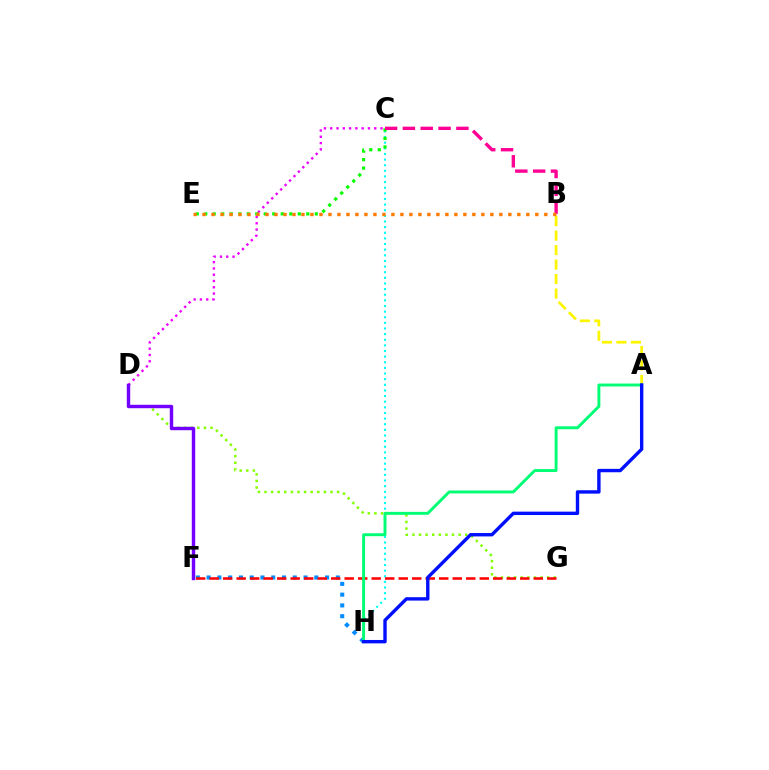{('C', 'D'): [{'color': '#ee00ff', 'line_style': 'dotted', 'thickness': 1.71}], ('D', 'G'): [{'color': '#84ff00', 'line_style': 'dotted', 'thickness': 1.79}], ('F', 'H'): [{'color': '#008cff', 'line_style': 'dotted', 'thickness': 2.93}], ('C', 'H'): [{'color': '#00fff6', 'line_style': 'dotted', 'thickness': 1.53}], ('F', 'G'): [{'color': '#ff0000', 'line_style': 'dashed', 'thickness': 1.83}], ('A', 'B'): [{'color': '#fcf500', 'line_style': 'dashed', 'thickness': 1.97}], ('C', 'E'): [{'color': '#08ff00', 'line_style': 'dotted', 'thickness': 2.31}], ('A', 'H'): [{'color': '#00ff74', 'line_style': 'solid', 'thickness': 2.11}, {'color': '#0010ff', 'line_style': 'solid', 'thickness': 2.44}], ('B', 'C'): [{'color': '#ff0094', 'line_style': 'dashed', 'thickness': 2.42}], ('D', 'F'): [{'color': '#7200ff', 'line_style': 'solid', 'thickness': 2.46}], ('B', 'E'): [{'color': '#ff7c00', 'line_style': 'dotted', 'thickness': 2.44}]}